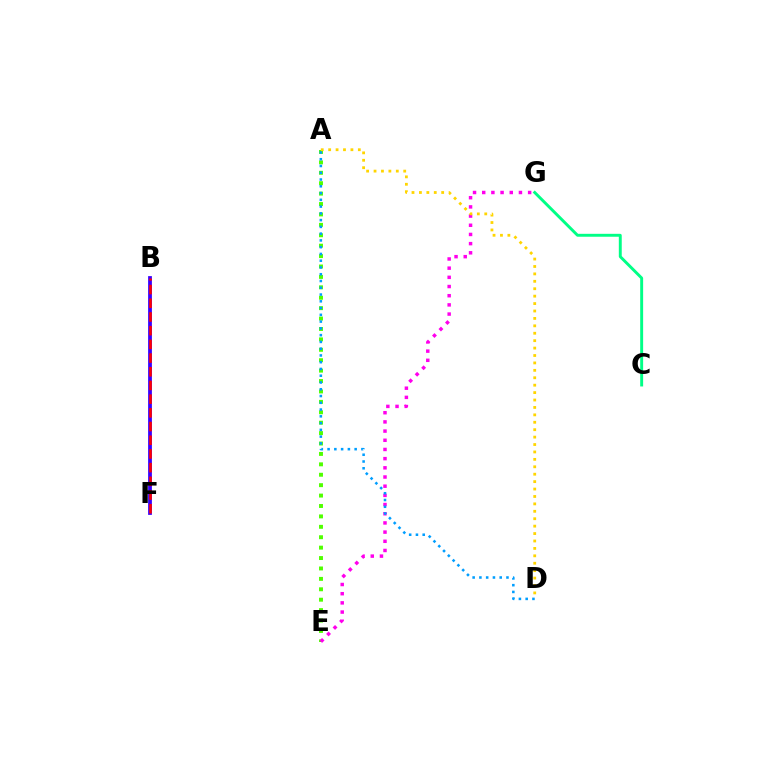{('A', 'E'): [{'color': '#4fff00', 'line_style': 'dotted', 'thickness': 2.83}], ('E', 'G'): [{'color': '#ff00ed', 'line_style': 'dotted', 'thickness': 2.5}], ('A', 'D'): [{'color': '#009eff', 'line_style': 'dotted', 'thickness': 1.84}, {'color': '#ffd500', 'line_style': 'dotted', 'thickness': 2.02}], ('B', 'F'): [{'color': '#3700ff', 'line_style': 'solid', 'thickness': 2.72}, {'color': '#ff0000', 'line_style': 'dashed', 'thickness': 1.86}], ('C', 'G'): [{'color': '#00ff86', 'line_style': 'solid', 'thickness': 2.11}]}